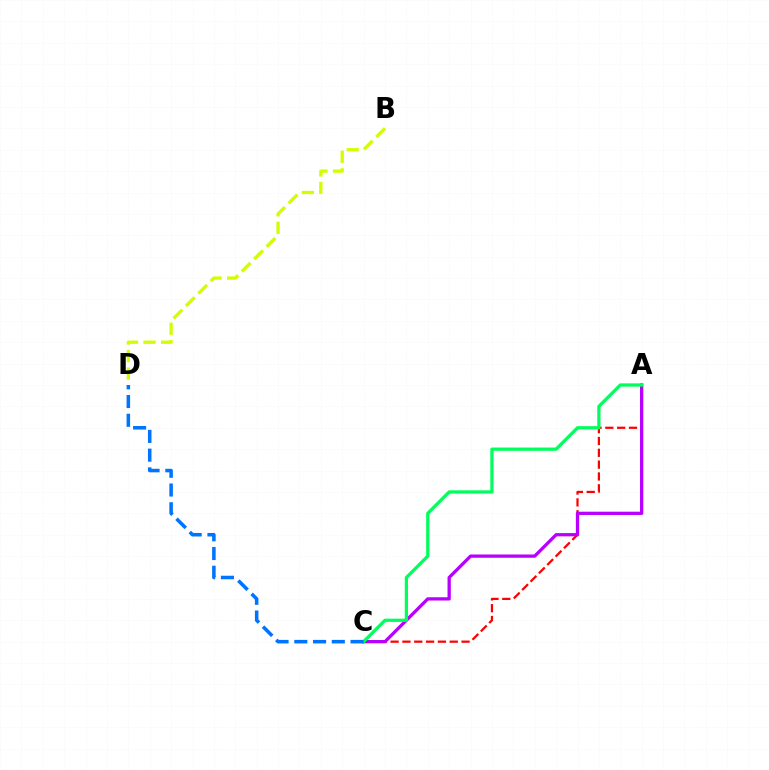{('A', 'C'): [{'color': '#ff0000', 'line_style': 'dashed', 'thickness': 1.61}, {'color': '#b900ff', 'line_style': 'solid', 'thickness': 2.36}, {'color': '#00ff5c', 'line_style': 'solid', 'thickness': 2.34}], ('B', 'D'): [{'color': '#d1ff00', 'line_style': 'dashed', 'thickness': 2.38}], ('C', 'D'): [{'color': '#0074ff', 'line_style': 'dashed', 'thickness': 2.55}]}